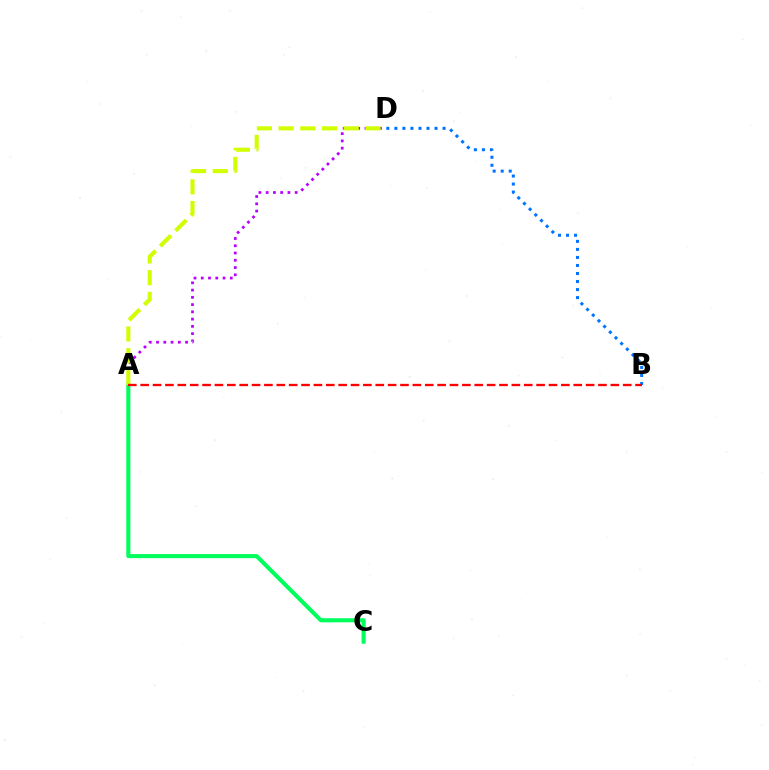{('B', 'D'): [{'color': '#0074ff', 'line_style': 'dotted', 'thickness': 2.18}], ('A', 'C'): [{'color': '#00ff5c', 'line_style': 'solid', 'thickness': 2.93}], ('A', 'D'): [{'color': '#b900ff', 'line_style': 'dotted', 'thickness': 1.97}, {'color': '#d1ff00', 'line_style': 'dashed', 'thickness': 2.95}], ('A', 'B'): [{'color': '#ff0000', 'line_style': 'dashed', 'thickness': 1.68}]}